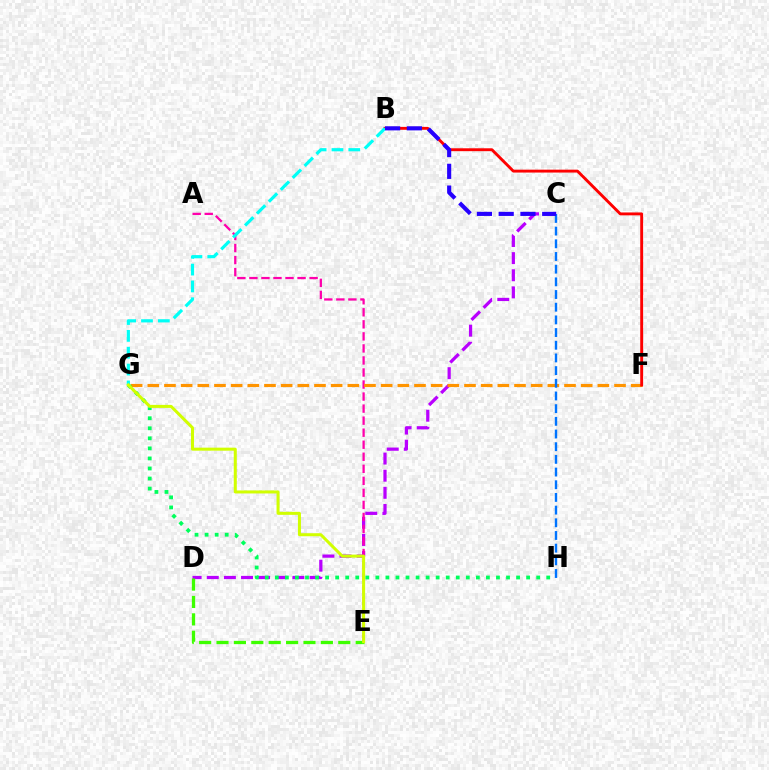{('C', 'D'): [{'color': '#b900ff', 'line_style': 'dashed', 'thickness': 2.33}], ('D', 'E'): [{'color': '#3dff00', 'line_style': 'dashed', 'thickness': 2.36}], ('A', 'E'): [{'color': '#ff00ac', 'line_style': 'dashed', 'thickness': 1.64}], ('F', 'G'): [{'color': '#ff9400', 'line_style': 'dashed', 'thickness': 2.26}], ('B', 'F'): [{'color': '#ff0000', 'line_style': 'solid', 'thickness': 2.08}], ('B', 'G'): [{'color': '#00fff6', 'line_style': 'dashed', 'thickness': 2.29}], ('G', 'H'): [{'color': '#00ff5c', 'line_style': 'dotted', 'thickness': 2.73}], ('E', 'G'): [{'color': '#d1ff00', 'line_style': 'solid', 'thickness': 2.18}], ('C', 'H'): [{'color': '#0074ff', 'line_style': 'dashed', 'thickness': 1.72}], ('B', 'C'): [{'color': '#2500ff', 'line_style': 'dashed', 'thickness': 2.96}]}